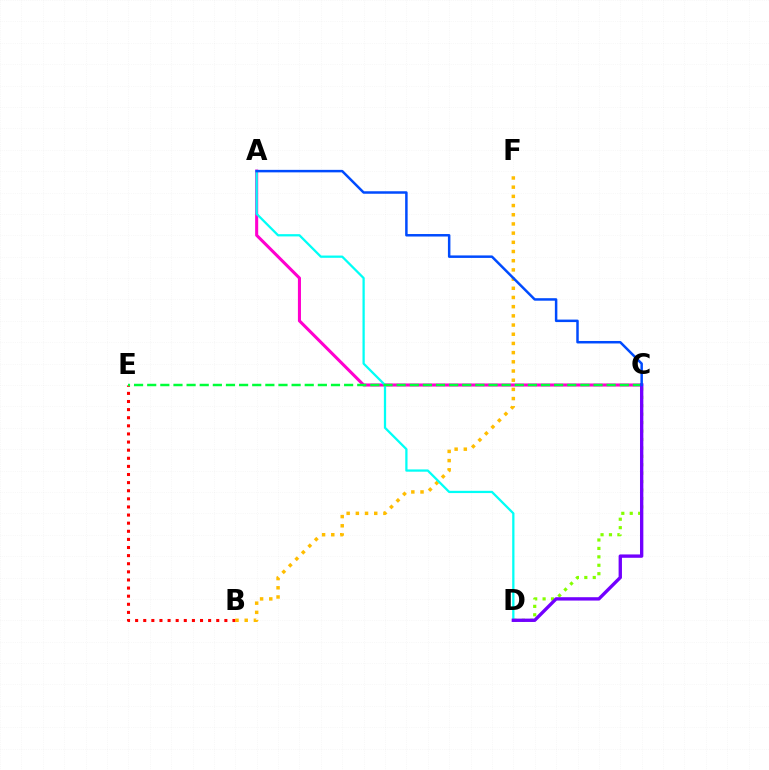{('B', 'E'): [{'color': '#ff0000', 'line_style': 'dotted', 'thickness': 2.2}], ('C', 'D'): [{'color': '#84ff00', 'line_style': 'dotted', 'thickness': 2.29}, {'color': '#7200ff', 'line_style': 'solid', 'thickness': 2.41}], ('A', 'C'): [{'color': '#ff00cf', 'line_style': 'solid', 'thickness': 2.21}, {'color': '#004bff', 'line_style': 'solid', 'thickness': 1.8}], ('B', 'F'): [{'color': '#ffbd00', 'line_style': 'dotted', 'thickness': 2.5}], ('A', 'D'): [{'color': '#00fff6', 'line_style': 'solid', 'thickness': 1.63}], ('C', 'E'): [{'color': '#00ff39', 'line_style': 'dashed', 'thickness': 1.78}]}